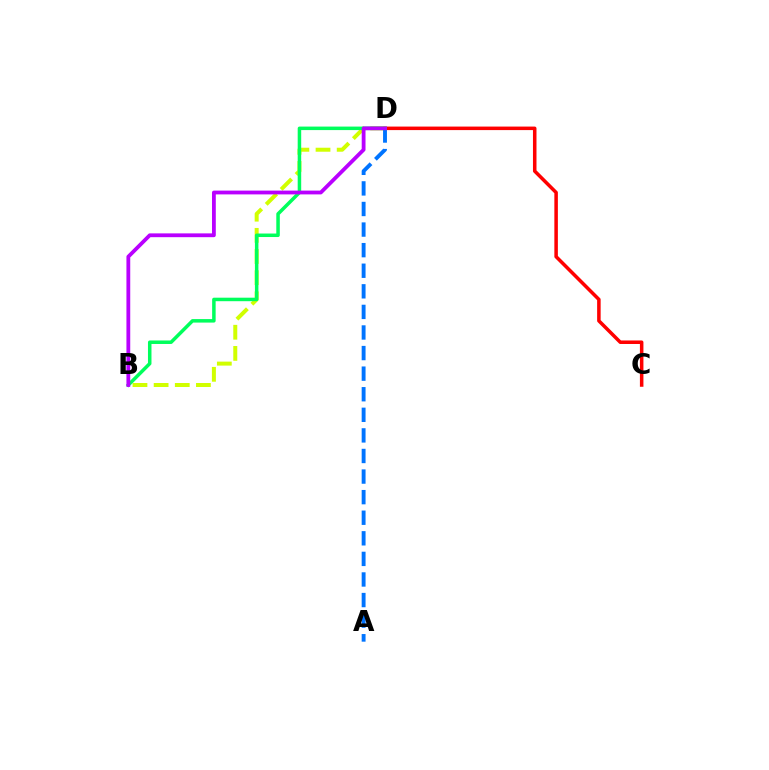{('C', 'D'): [{'color': '#ff0000', 'line_style': 'solid', 'thickness': 2.53}], ('B', 'D'): [{'color': '#d1ff00', 'line_style': 'dashed', 'thickness': 2.87}, {'color': '#00ff5c', 'line_style': 'solid', 'thickness': 2.52}, {'color': '#b900ff', 'line_style': 'solid', 'thickness': 2.74}], ('A', 'D'): [{'color': '#0074ff', 'line_style': 'dashed', 'thickness': 2.8}]}